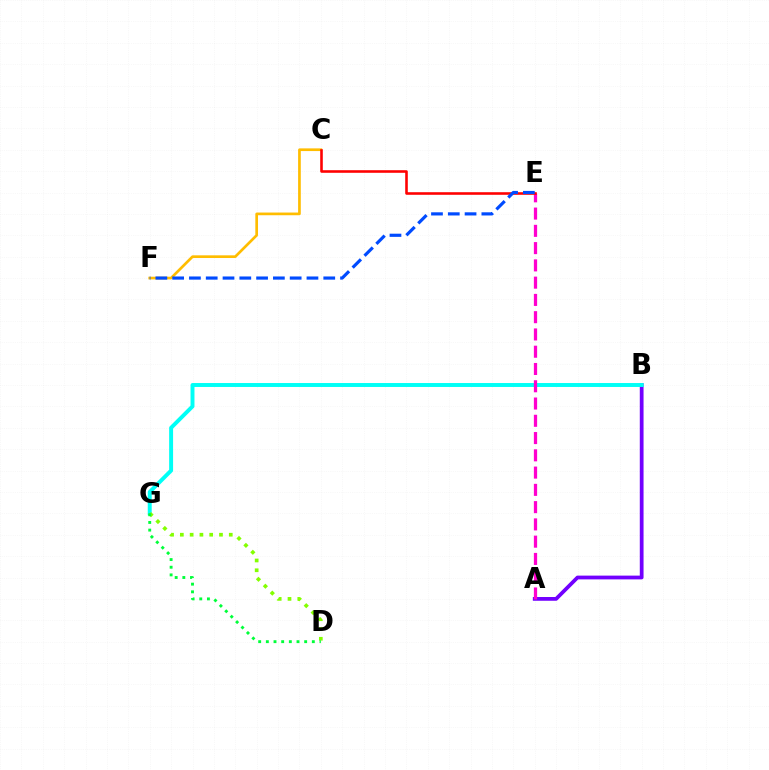{('A', 'B'): [{'color': '#7200ff', 'line_style': 'solid', 'thickness': 2.71}], ('B', 'G'): [{'color': '#00fff6', 'line_style': 'solid', 'thickness': 2.84}], ('A', 'E'): [{'color': '#ff00cf', 'line_style': 'dashed', 'thickness': 2.35}], ('D', 'G'): [{'color': '#84ff00', 'line_style': 'dotted', 'thickness': 2.66}, {'color': '#00ff39', 'line_style': 'dotted', 'thickness': 2.08}], ('C', 'F'): [{'color': '#ffbd00', 'line_style': 'solid', 'thickness': 1.94}], ('C', 'E'): [{'color': '#ff0000', 'line_style': 'solid', 'thickness': 1.86}], ('E', 'F'): [{'color': '#004bff', 'line_style': 'dashed', 'thickness': 2.28}]}